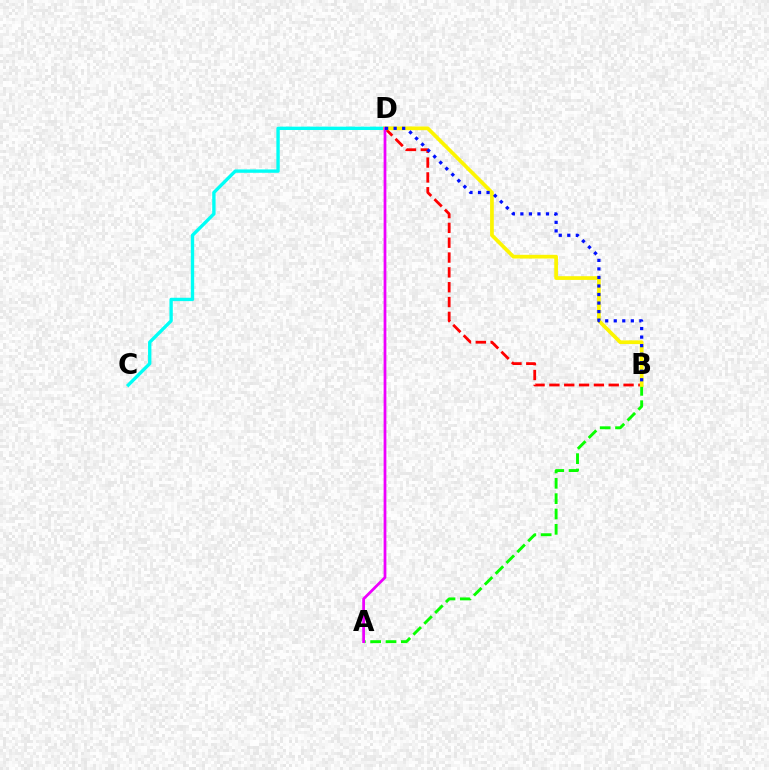{('C', 'D'): [{'color': '#00fff6', 'line_style': 'solid', 'thickness': 2.41}], ('B', 'D'): [{'color': '#ff0000', 'line_style': 'dashed', 'thickness': 2.01}, {'color': '#fcf500', 'line_style': 'solid', 'thickness': 2.67}, {'color': '#0010ff', 'line_style': 'dotted', 'thickness': 2.32}], ('A', 'B'): [{'color': '#08ff00', 'line_style': 'dashed', 'thickness': 2.08}], ('A', 'D'): [{'color': '#ee00ff', 'line_style': 'solid', 'thickness': 1.98}]}